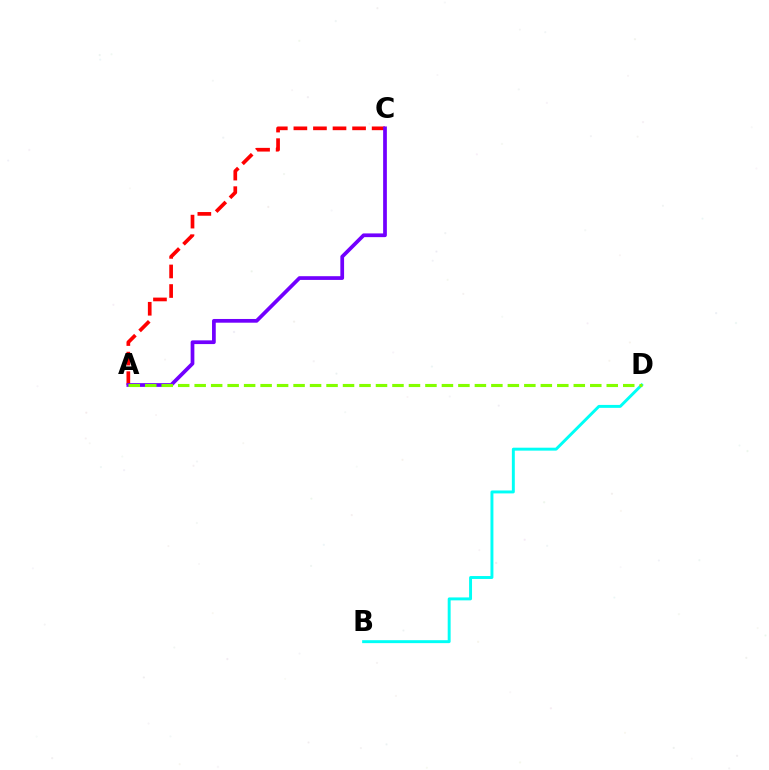{('A', 'C'): [{'color': '#ff0000', 'line_style': 'dashed', 'thickness': 2.66}, {'color': '#7200ff', 'line_style': 'solid', 'thickness': 2.68}], ('B', 'D'): [{'color': '#00fff6', 'line_style': 'solid', 'thickness': 2.11}], ('A', 'D'): [{'color': '#84ff00', 'line_style': 'dashed', 'thickness': 2.24}]}